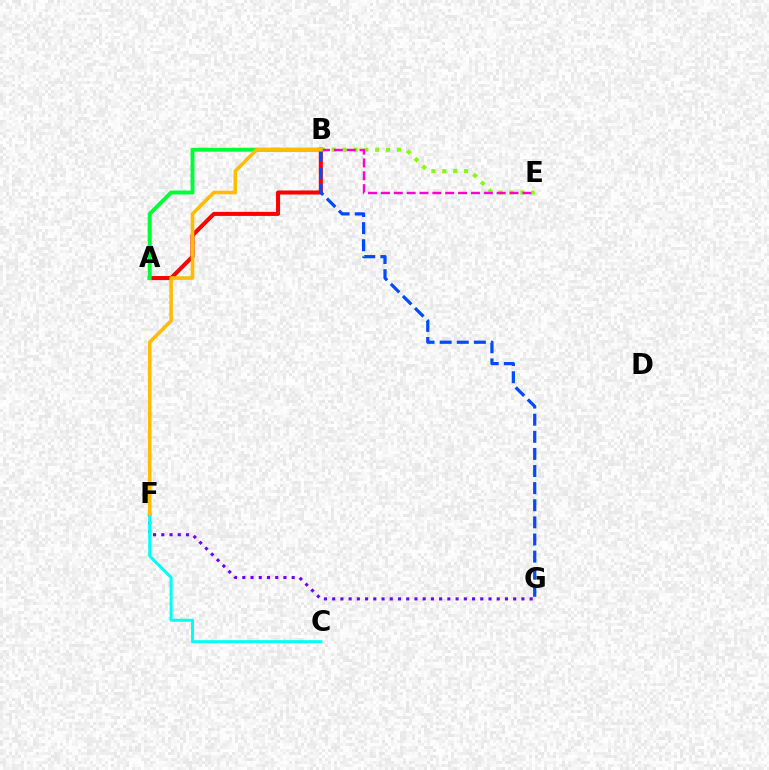{('B', 'E'): [{'color': '#84ff00', 'line_style': 'dotted', 'thickness': 2.95}, {'color': '#ff00cf', 'line_style': 'dashed', 'thickness': 1.75}], ('F', 'G'): [{'color': '#7200ff', 'line_style': 'dotted', 'thickness': 2.24}], ('A', 'B'): [{'color': '#ff0000', 'line_style': 'solid', 'thickness': 2.92}, {'color': '#00ff39', 'line_style': 'solid', 'thickness': 2.85}], ('C', 'F'): [{'color': '#00fff6', 'line_style': 'solid', 'thickness': 2.17}], ('B', 'G'): [{'color': '#004bff', 'line_style': 'dashed', 'thickness': 2.32}], ('B', 'F'): [{'color': '#ffbd00', 'line_style': 'solid', 'thickness': 2.58}]}